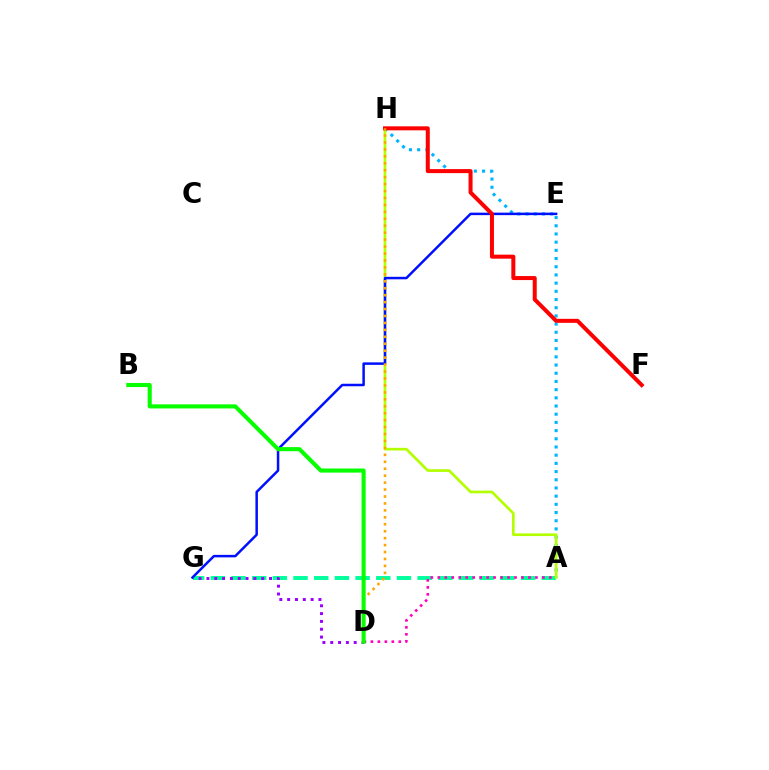{('A', 'H'): [{'color': '#00b5ff', 'line_style': 'dotted', 'thickness': 2.23}, {'color': '#b3ff00', 'line_style': 'solid', 'thickness': 1.93}], ('A', 'G'): [{'color': '#00ff9d', 'line_style': 'dashed', 'thickness': 2.81}], ('A', 'D'): [{'color': '#ff00bd', 'line_style': 'dotted', 'thickness': 1.89}], ('E', 'G'): [{'color': '#0010ff', 'line_style': 'solid', 'thickness': 1.8}], ('D', 'G'): [{'color': '#9b00ff', 'line_style': 'dotted', 'thickness': 2.13}], ('F', 'H'): [{'color': '#ff0000', 'line_style': 'solid', 'thickness': 2.89}], ('D', 'H'): [{'color': '#ffa500', 'line_style': 'dotted', 'thickness': 1.89}], ('B', 'D'): [{'color': '#08ff00', 'line_style': 'solid', 'thickness': 2.95}]}